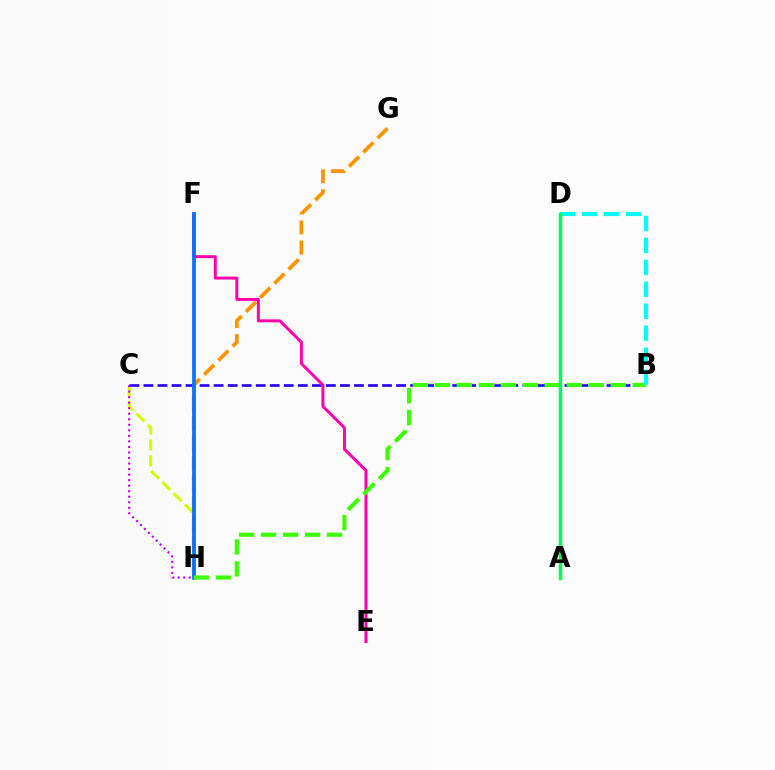{('C', 'H'): [{'color': '#d1ff00', 'line_style': 'dashed', 'thickness': 2.15}, {'color': '#b900ff', 'line_style': 'dotted', 'thickness': 1.5}], ('F', 'H'): [{'color': '#ff0000', 'line_style': 'solid', 'thickness': 1.65}, {'color': '#0074ff', 'line_style': 'solid', 'thickness': 2.66}], ('G', 'H'): [{'color': '#ff9400', 'line_style': 'dashed', 'thickness': 2.73}], ('B', 'C'): [{'color': '#2500ff', 'line_style': 'dashed', 'thickness': 1.91}], ('E', 'F'): [{'color': '#ff00ac', 'line_style': 'solid', 'thickness': 2.13}], ('B', 'H'): [{'color': '#3dff00', 'line_style': 'dashed', 'thickness': 2.99}], ('B', 'D'): [{'color': '#00fff6', 'line_style': 'dashed', 'thickness': 2.98}], ('A', 'D'): [{'color': '#00ff5c', 'line_style': 'solid', 'thickness': 2.48}]}